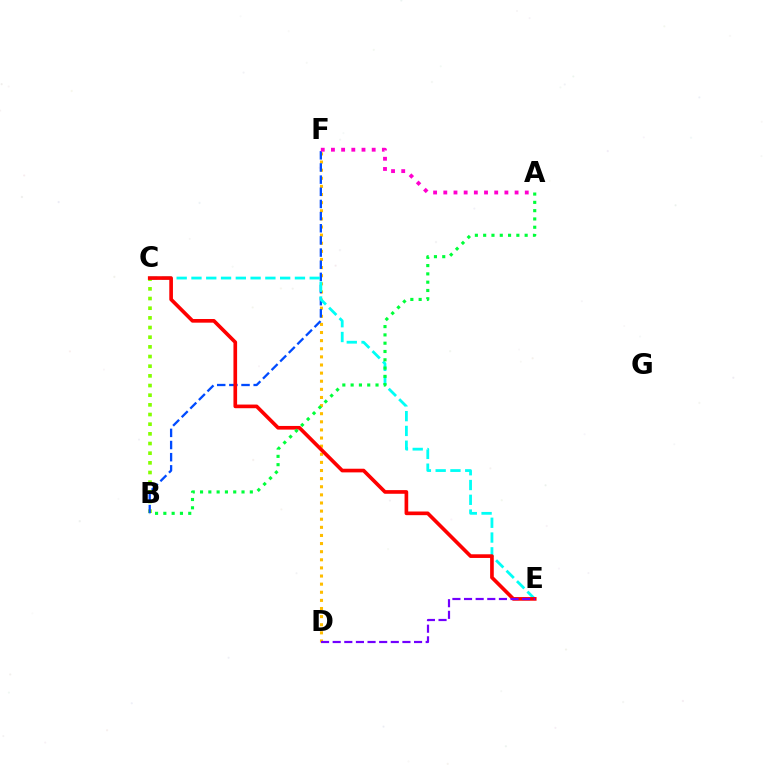{('B', 'C'): [{'color': '#84ff00', 'line_style': 'dotted', 'thickness': 2.63}], ('D', 'F'): [{'color': '#ffbd00', 'line_style': 'dotted', 'thickness': 2.21}], ('B', 'F'): [{'color': '#004bff', 'line_style': 'dashed', 'thickness': 1.65}], ('C', 'E'): [{'color': '#00fff6', 'line_style': 'dashed', 'thickness': 2.01}, {'color': '#ff0000', 'line_style': 'solid', 'thickness': 2.63}], ('D', 'E'): [{'color': '#7200ff', 'line_style': 'dashed', 'thickness': 1.58}], ('A', 'F'): [{'color': '#ff00cf', 'line_style': 'dotted', 'thickness': 2.77}], ('A', 'B'): [{'color': '#00ff39', 'line_style': 'dotted', 'thickness': 2.25}]}